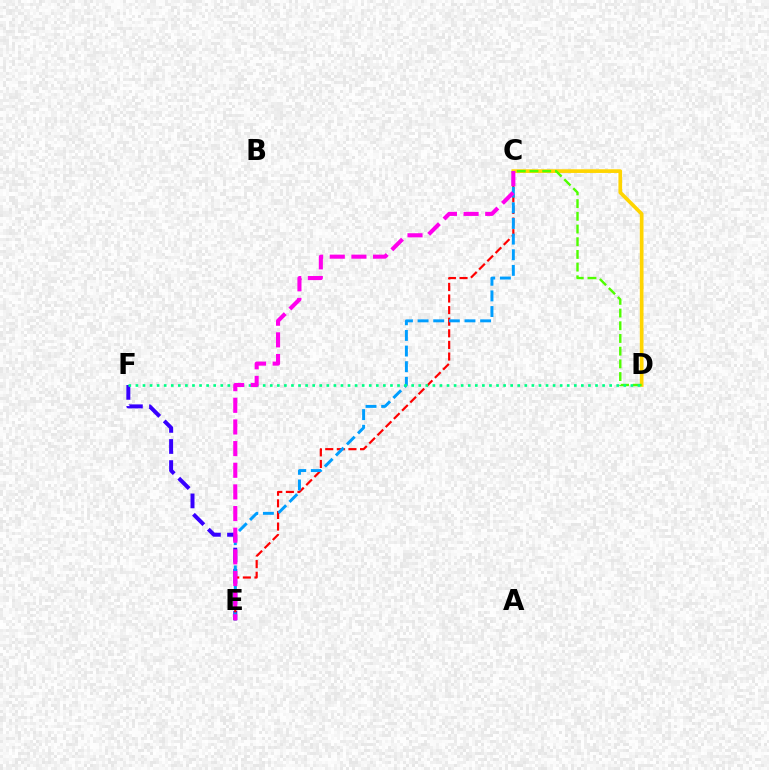{('E', 'F'): [{'color': '#3700ff', 'line_style': 'dashed', 'thickness': 2.87}], ('C', 'D'): [{'color': '#ffd500', 'line_style': 'solid', 'thickness': 2.66}, {'color': '#4fff00', 'line_style': 'dashed', 'thickness': 1.73}], ('C', 'E'): [{'color': '#ff0000', 'line_style': 'dashed', 'thickness': 1.58}, {'color': '#009eff', 'line_style': 'dashed', 'thickness': 2.12}, {'color': '#ff00ed', 'line_style': 'dashed', 'thickness': 2.94}], ('D', 'F'): [{'color': '#00ff86', 'line_style': 'dotted', 'thickness': 1.92}]}